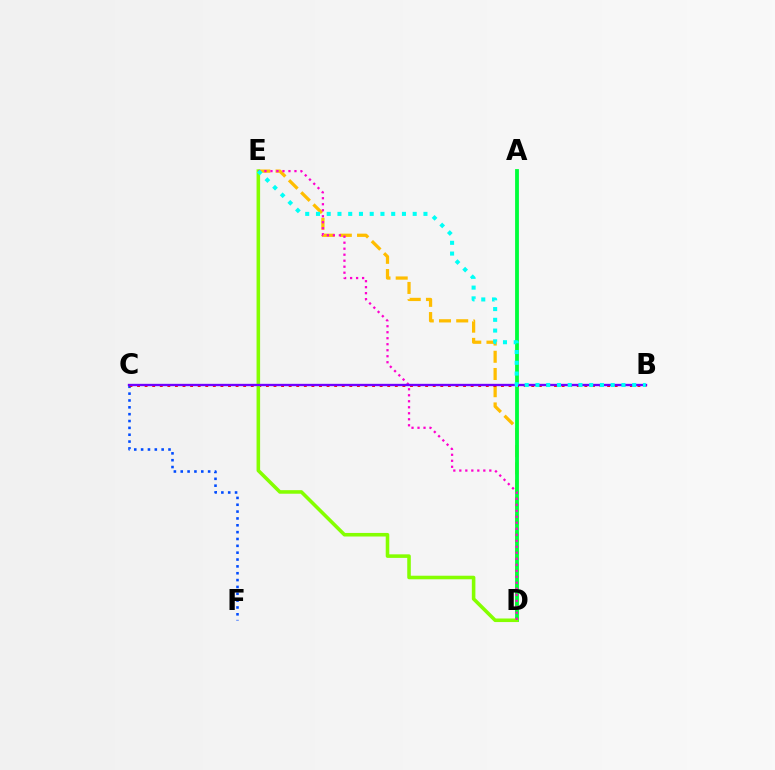{('D', 'E'): [{'color': '#ffbd00', 'line_style': 'dashed', 'thickness': 2.34}, {'color': '#84ff00', 'line_style': 'solid', 'thickness': 2.56}, {'color': '#ff00cf', 'line_style': 'dotted', 'thickness': 1.63}], ('C', 'F'): [{'color': '#004bff', 'line_style': 'dotted', 'thickness': 1.86}], ('A', 'D'): [{'color': '#00ff39', 'line_style': 'solid', 'thickness': 2.74}], ('B', 'C'): [{'color': '#ff0000', 'line_style': 'dotted', 'thickness': 2.06}, {'color': '#7200ff', 'line_style': 'solid', 'thickness': 1.7}], ('B', 'E'): [{'color': '#00fff6', 'line_style': 'dotted', 'thickness': 2.92}]}